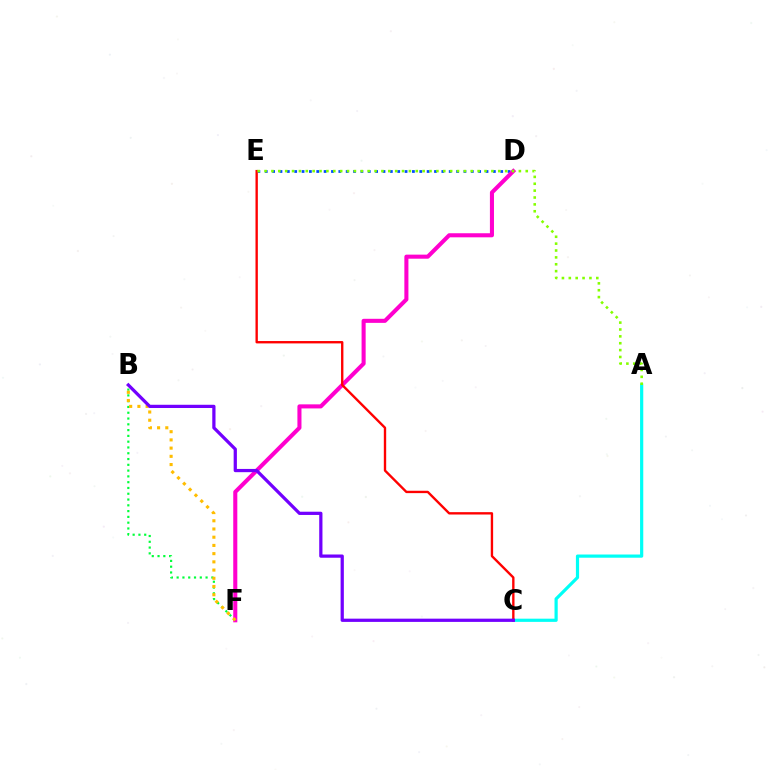{('D', 'E'): [{'color': '#004bff', 'line_style': 'dotted', 'thickness': 2.0}], ('A', 'C'): [{'color': '#00fff6', 'line_style': 'solid', 'thickness': 2.3}], ('D', 'F'): [{'color': '#ff00cf', 'line_style': 'solid', 'thickness': 2.93}], ('C', 'E'): [{'color': '#ff0000', 'line_style': 'solid', 'thickness': 1.71}], ('B', 'F'): [{'color': '#00ff39', 'line_style': 'dotted', 'thickness': 1.57}, {'color': '#ffbd00', 'line_style': 'dotted', 'thickness': 2.23}], ('A', 'E'): [{'color': '#84ff00', 'line_style': 'dotted', 'thickness': 1.87}], ('B', 'C'): [{'color': '#7200ff', 'line_style': 'solid', 'thickness': 2.33}]}